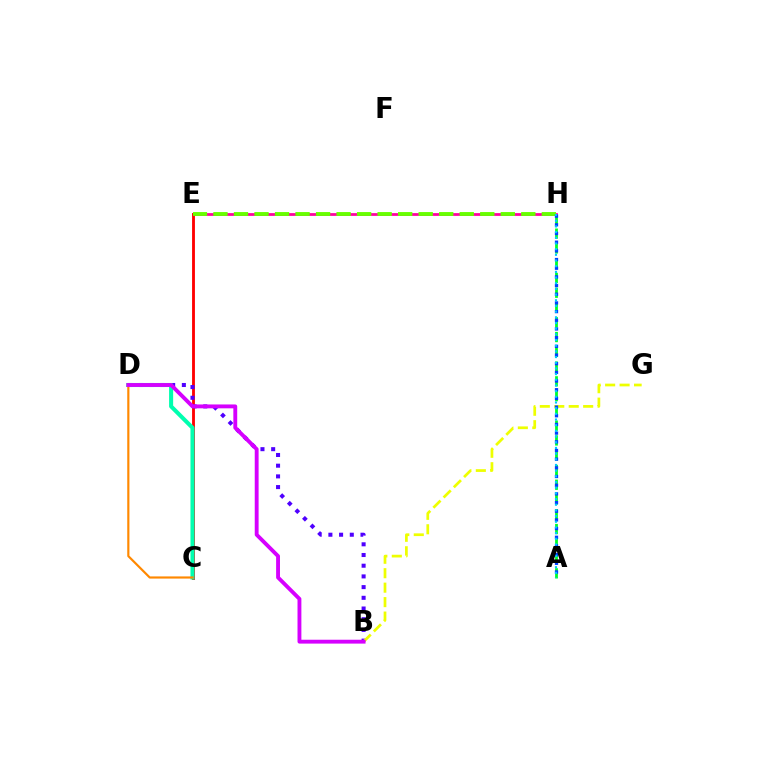{('A', 'H'): [{'color': '#00ff27', 'line_style': 'dashed', 'thickness': 2.01}, {'color': '#003fff', 'line_style': 'dotted', 'thickness': 2.36}, {'color': '#00c7ff', 'line_style': 'dotted', 'thickness': 1.54}], ('E', 'H'): [{'color': '#ff00a0', 'line_style': 'solid', 'thickness': 1.99}, {'color': '#66ff00', 'line_style': 'dashed', 'thickness': 2.79}], ('C', 'E'): [{'color': '#ff0000', 'line_style': 'solid', 'thickness': 2.05}], ('B', 'D'): [{'color': '#4f00ff', 'line_style': 'dotted', 'thickness': 2.91}, {'color': '#d600ff', 'line_style': 'solid', 'thickness': 2.79}], ('B', 'G'): [{'color': '#eeff00', 'line_style': 'dashed', 'thickness': 1.96}], ('C', 'D'): [{'color': '#00ffaf', 'line_style': 'solid', 'thickness': 2.92}, {'color': '#ff8800', 'line_style': 'solid', 'thickness': 1.56}]}